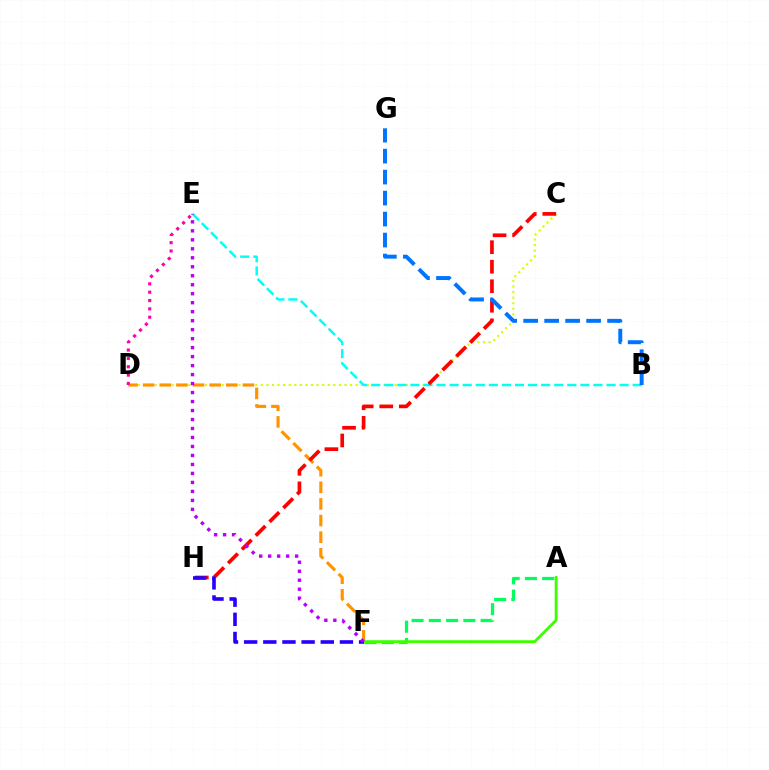{('C', 'D'): [{'color': '#d1ff00', 'line_style': 'dotted', 'thickness': 1.52}], ('B', 'E'): [{'color': '#00fff6', 'line_style': 'dashed', 'thickness': 1.78}], ('D', 'F'): [{'color': '#ff9400', 'line_style': 'dashed', 'thickness': 2.26}], ('A', 'F'): [{'color': '#00ff5c', 'line_style': 'dashed', 'thickness': 2.34}, {'color': '#3dff00', 'line_style': 'solid', 'thickness': 2.06}], ('C', 'H'): [{'color': '#ff0000', 'line_style': 'dashed', 'thickness': 2.65}], ('F', 'H'): [{'color': '#2500ff', 'line_style': 'dashed', 'thickness': 2.6}], ('D', 'E'): [{'color': '#ff00ac', 'line_style': 'dotted', 'thickness': 2.27}], ('E', 'F'): [{'color': '#b900ff', 'line_style': 'dotted', 'thickness': 2.44}], ('B', 'G'): [{'color': '#0074ff', 'line_style': 'dashed', 'thickness': 2.85}]}